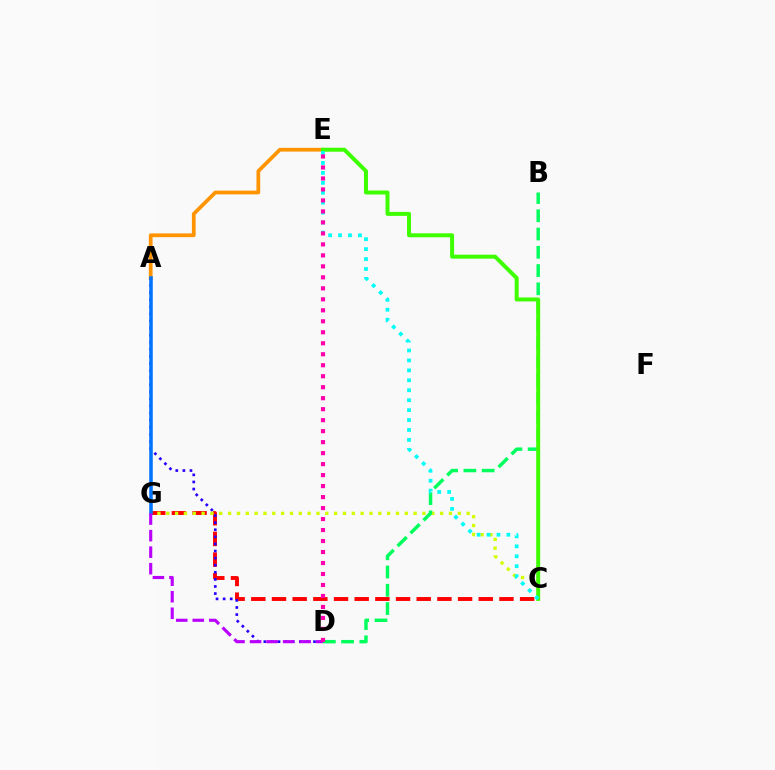{('C', 'G'): [{'color': '#ff0000', 'line_style': 'dashed', 'thickness': 2.81}, {'color': '#d1ff00', 'line_style': 'dotted', 'thickness': 2.4}], ('A', 'E'): [{'color': '#ff9400', 'line_style': 'solid', 'thickness': 2.69}], ('A', 'D'): [{'color': '#2500ff', 'line_style': 'dotted', 'thickness': 1.93}], ('B', 'D'): [{'color': '#00ff5c', 'line_style': 'dashed', 'thickness': 2.48}], ('A', 'G'): [{'color': '#0074ff', 'line_style': 'solid', 'thickness': 2.54}], ('D', 'G'): [{'color': '#b900ff', 'line_style': 'dashed', 'thickness': 2.25}], ('C', 'E'): [{'color': '#3dff00', 'line_style': 'solid', 'thickness': 2.86}, {'color': '#00fff6', 'line_style': 'dotted', 'thickness': 2.7}], ('D', 'E'): [{'color': '#ff00ac', 'line_style': 'dotted', 'thickness': 2.99}]}